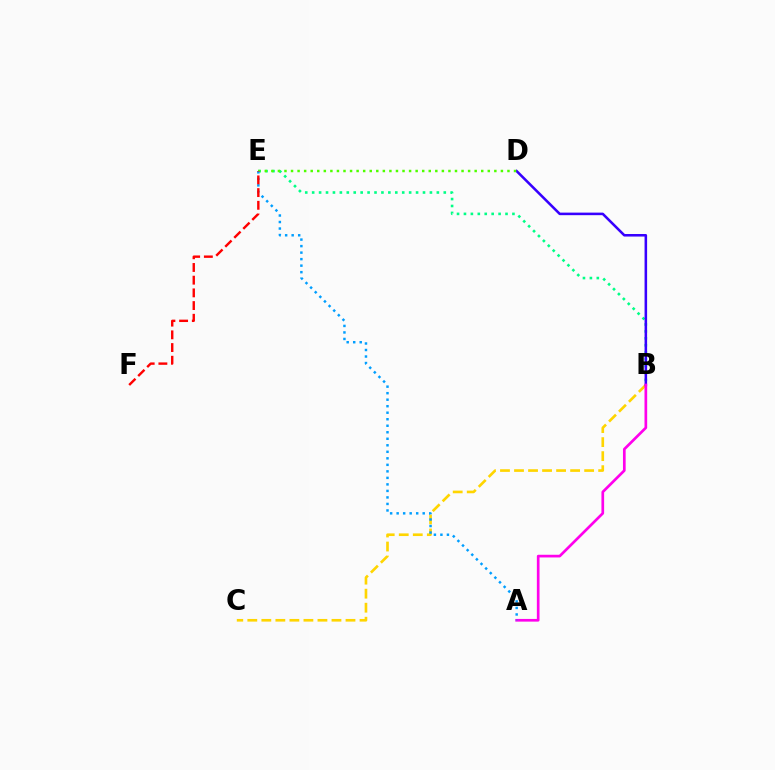{('B', 'E'): [{'color': '#00ff86', 'line_style': 'dotted', 'thickness': 1.88}], ('B', 'C'): [{'color': '#ffd500', 'line_style': 'dashed', 'thickness': 1.91}], ('B', 'D'): [{'color': '#3700ff', 'line_style': 'solid', 'thickness': 1.84}], ('D', 'E'): [{'color': '#4fff00', 'line_style': 'dotted', 'thickness': 1.78}], ('A', 'B'): [{'color': '#ff00ed', 'line_style': 'solid', 'thickness': 1.93}], ('A', 'E'): [{'color': '#009eff', 'line_style': 'dotted', 'thickness': 1.77}], ('E', 'F'): [{'color': '#ff0000', 'line_style': 'dashed', 'thickness': 1.73}]}